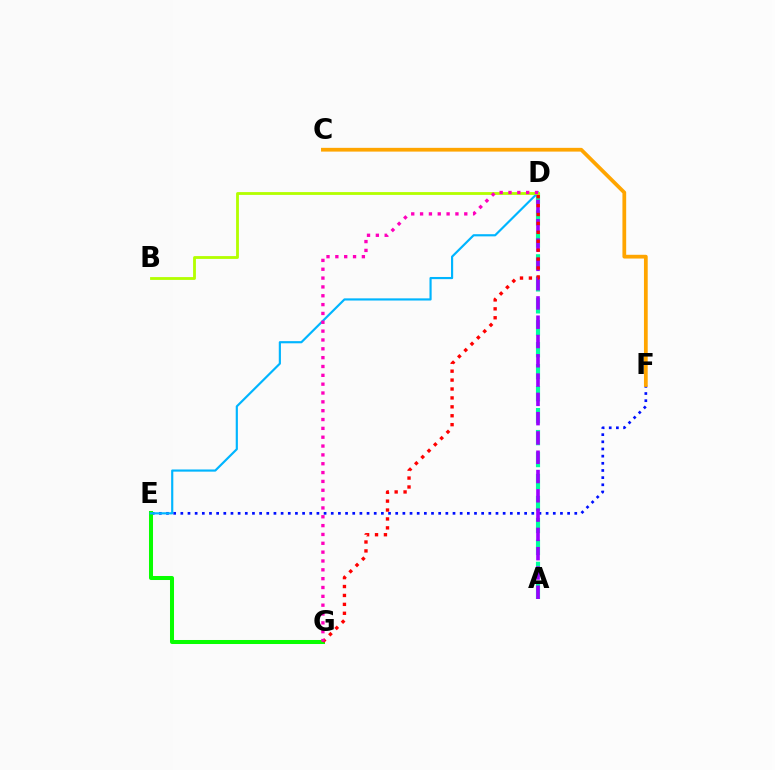{('E', 'F'): [{'color': '#0010ff', 'line_style': 'dotted', 'thickness': 1.95}], ('E', 'G'): [{'color': '#08ff00', 'line_style': 'solid', 'thickness': 2.9}], ('A', 'D'): [{'color': '#00ff9d', 'line_style': 'dashed', 'thickness': 2.98}, {'color': '#9b00ff', 'line_style': 'dashed', 'thickness': 2.62}], ('D', 'E'): [{'color': '#00b5ff', 'line_style': 'solid', 'thickness': 1.56}], ('B', 'D'): [{'color': '#b3ff00', 'line_style': 'solid', 'thickness': 2.03}], ('D', 'G'): [{'color': '#ff0000', 'line_style': 'dotted', 'thickness': 2.42}, {'color': '#ff00bd', 'line_style': 'dotted', 'thickness': 2.4}], ('C', 'F'): [{'color': '#ffa500', 'line_style': 'solid', 'thickness': 2.7}]}